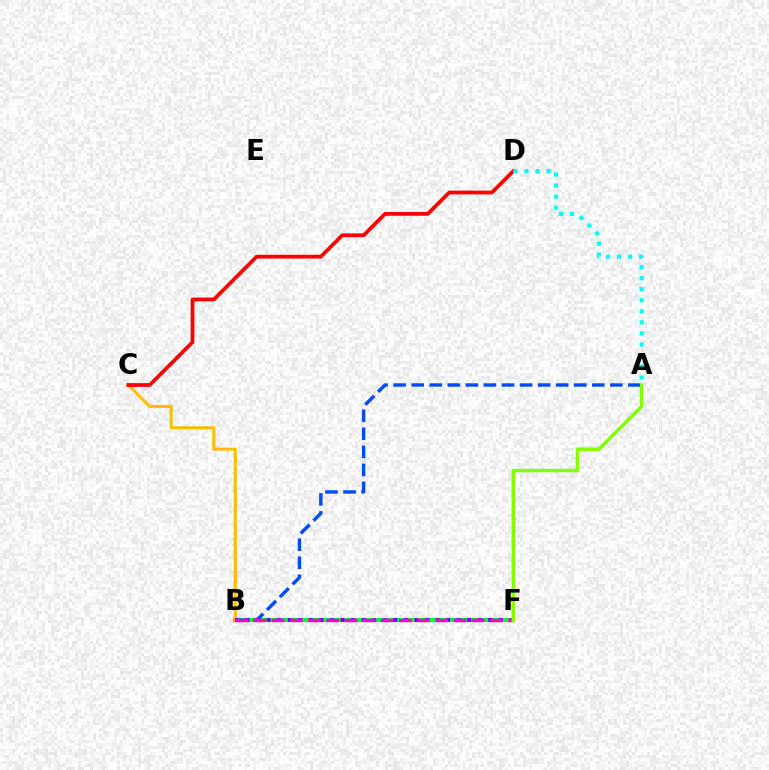{('B', 'F'): [{'color': '#00ff39', 'line_style': 'solid', 'thickness': 2.98}, {'color': '#7200ff', 'line_style': 'dotted', 'thickness': 2.87}, {'color': '#ff00cf', 'line_style': 'dashed', 'thickness': 2.47}], ('A', 'B'): [{'color': '#004bff', 'line_style': 'dashed', 'thickness': 2.45}], ('B', 'C'): [{'color': '#ffbd00', 'line_style': 'solid', 'thickness': 2.21}], ('C', 'D'): [{'color': '#ff0000', 'line_style': 'solid', 'thickness': 2.7}], ('A', 'D'): [{'color': '#00fff6', 'line_style': 'dotted', 'thickness': 3.0}], ('A', 'F'): [{'color': '#84ff00', 'line_style': 'solid', 'thickness': 2.53}]}